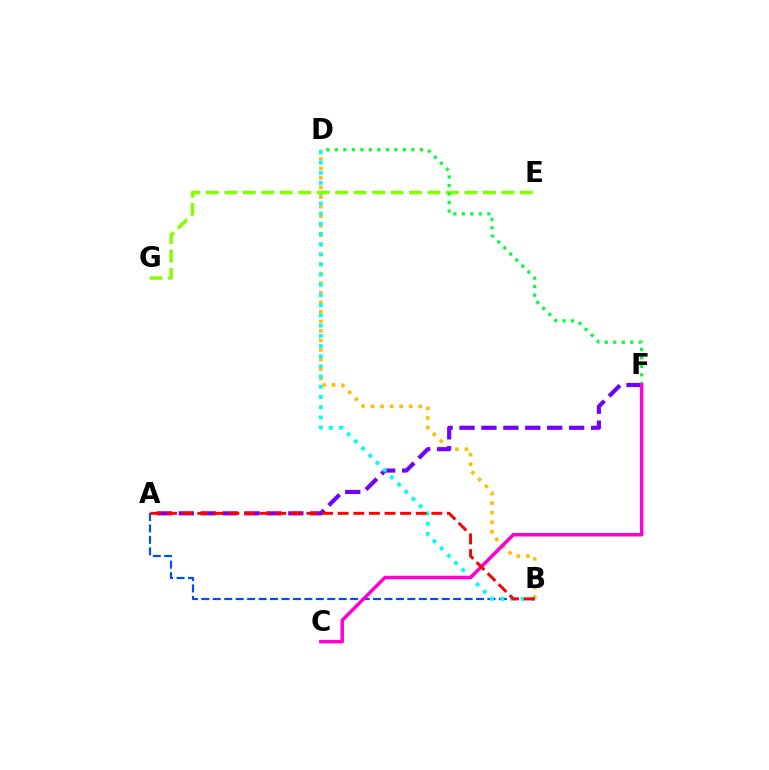{('B', 'D'): [{'color': '#ffbd00', 'line_style': 'dotted', 'thickness': 2.6}, {'color': '#00fff6', 'line_style': 'dotted', 'thickness': 2.77}], ('A', 'F'): [{'color': '#7200ff', 'line_style': 'dashed', 'thickness': 2.98}], ('A', 'B'): [{'color': '#004bff', 'line_style': 'dashed', 'thickness': 1.55}, {'color': '#ff0000', 'line_style': 'dashed', 'thickness': 2.12}], ('E', 'G'): [{'color': '#84ff00', 'line_style': 'dashed', 'thickness': 2.51}], ('D', 'F'): [{'color': '#00ff39', 'line_style': 'dotted', 'thickness': 2.31}], ('C', 'F'): [{'color': '#ff00cf', 'line_style': 'solid', 'thickness': 2.52}]}